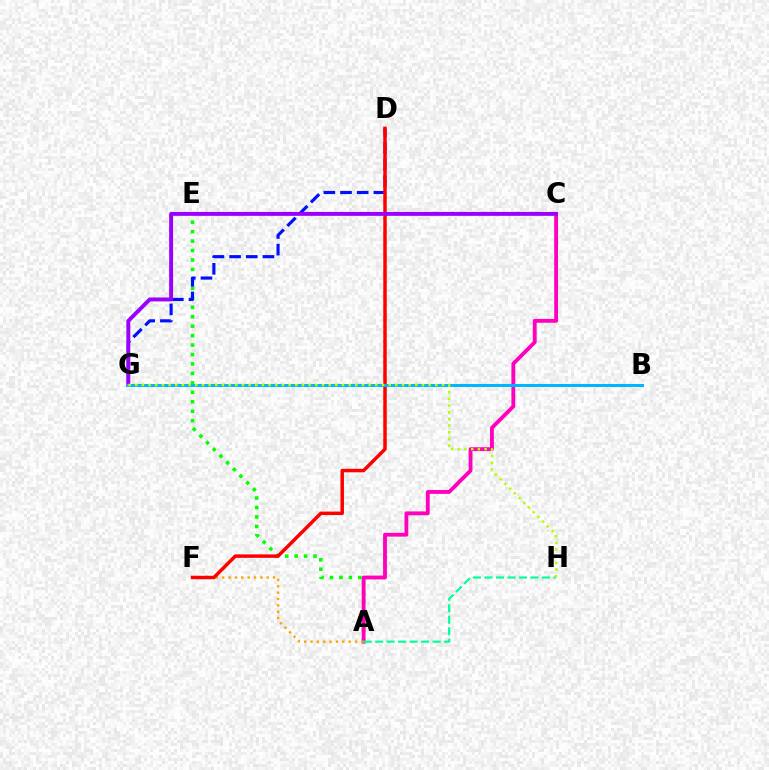{('A', 'E'): [{'color': '#08ff00', 'line_style': 'dotted', 'thickness': 2.57}], ('A', 'C'): [{'color': '#ff00bd', 'line_style': 'solid', 'thickness': 2.76}], ('D', 'G'): [{'color': '#0010ff', 'line_style': 'dashed', 'thickness': 2.26}], ('A', 'F'): [{'color': '#ffa500', 'line_style': 'dotted', 'thickness': 1.73}], ('D', 'F'): [{'color': '#ff0000', 'line_style': 'solid', 'thickness': 2.5}], ('A', 'H'): [{'color': '#00ff9d', 'line_style': 'dashed', 'thickness': 1.56}], ('C', 'G'): [{'color': '#9b00ff', 'line_style': 'solid', 'thickness': 2.83}], ('B', 'G'): [{'color': '#00b5ff', 'line_style': 'solid', 'thickness': 2.14}], ('G', 'H'): [{'color': '#b3ff00', 'line_style': 'dotted', 'thickness': 1.81}]}